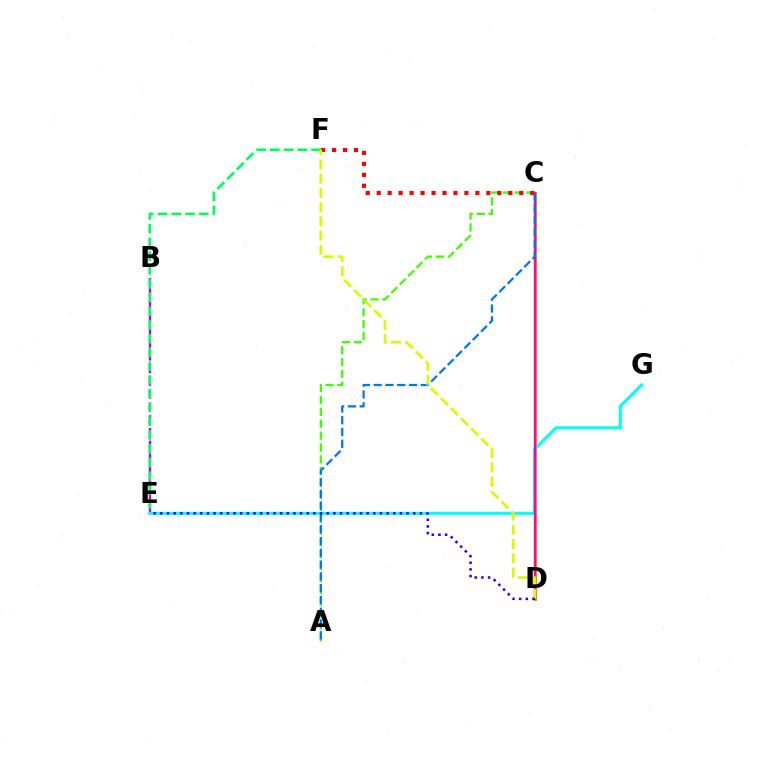{('B', 'E'): [{'color': '#b900ff', 'line_style': 'dashed', 'thickness': 1.73}], ('C', 'D'): [{'color': '#ff9400', 'line_style': 'solid', 'thickness': 2.12}, {'color': '#ff00ac', 'line_style': 'solid', 'thickness': 1.71}], ('E', 'F'): [{'color': '#00ff5c', 'line_style': 'dashed', 'thickness': 1.87}], ('E', 'G'): [{'color': '#00fff6', 'line_style': 'solid', 'thickness': 2.19}], ('A', 'C'): [{'color': '#3dff00', 'line_style': 'dashed', 'thickness': 1.61}, {'color': '#0074ff', 'line_style': 'dashed', 'thickness': 1.6}], ('C', 'F'): [{'color': '#ff0000', 'line_style': 'dotted', 'thickness': 2.98}], ('D', 'F'): [{'color': '#d1ff00', 'line_style': 'dashed', 'thickness': 1.94}], ('D', 'E'): [{'color': '#2500ff', 'line_style': 'dotted', 'thickness': 1.81}]}